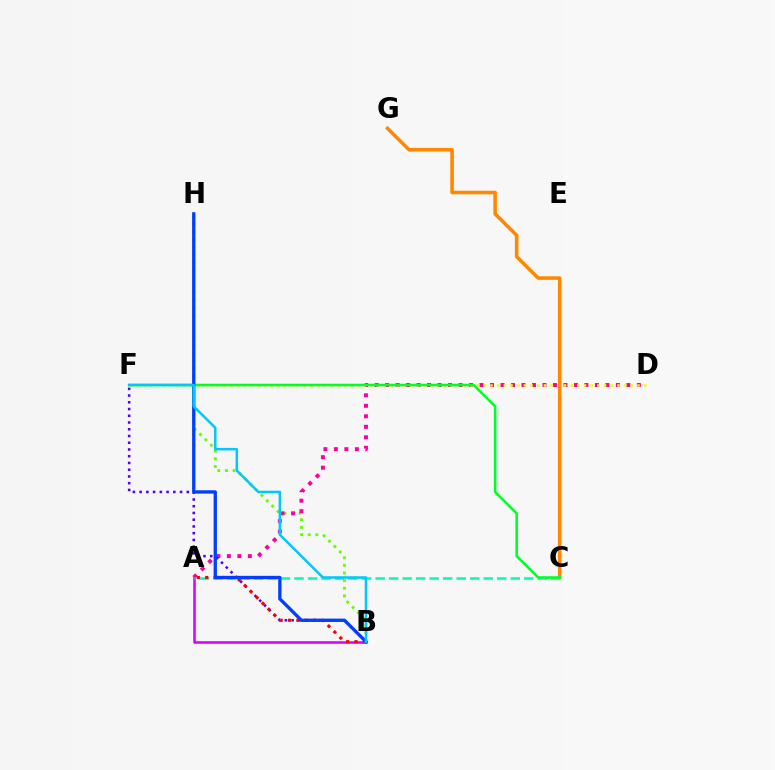{('B', 'H'): [{'color': '#66ff00', 'line_style': 'dotted', 'thickness': 2.07}, {'color': '#003fff', 'line_style': 'solid', 'thickness': 2.39}], ('A', 'D'): [{'color': '#ff00a0', 'line_style': 'dotted', 'thickness': 2.85}], ('D', 'F'): [{'color': '#eeff00', 'line_style': 'dotted', 'thickness': 1.82}], ('A', 'B'): [{'color': '#d600ff', 'line_style': 'solid', 'thickness': 1.83}, {'color': '#ff0000', 'line_style': 'dotted', 'thickness': 2.27}], ('B', 'F'): [{'color': '#4f00ff', 'line_style': 'dotted', 'thickness': 1.83}, {'color': '#00c7ff', 'line_style': 'solid', 'thickness': 1.8}], ('C', 'G'): [{'color': '#ff8800', 'line_style': 'solid', 'thickness': 2.56}], ('A', 'C'): [{'color': '#00ffaf', 'line_style': 'dashed', 'thickness': 1.84}], ('C', 'F'): [{'color': '#00ff27', 'line_style': 'solid', 'thickness': 1.83}]}